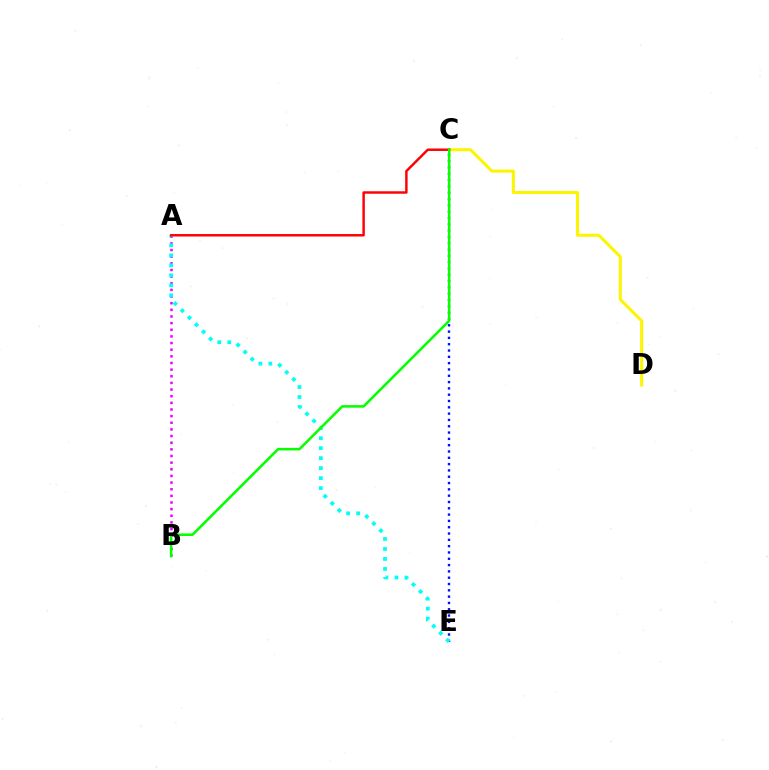{('C', 'E'): [{'color': '#0010ff', 'line_style': 'dotted', 'thickness': 1.71}], ('C', 'D'): [{'color': '#fcf500', 'line_style': 'solid', 'thickness': 2.18}], ('A', 'B'): [{'color': '#ee00ff', 'line_style': 'dotted', 'thickness': 1.81}], ('A', 'E'): [{'color': '#00fff6', 'line_style': 'dotted', 'thickness': 2.72}], ('A', 'C'): [{'color': '#ff0000', 'line_style': 'solid', 'thickness': 1.76}], ('B', 'C'): [{'color': '#08ff00', 'line_style': 'solid', 'thickness': 1.84}]}